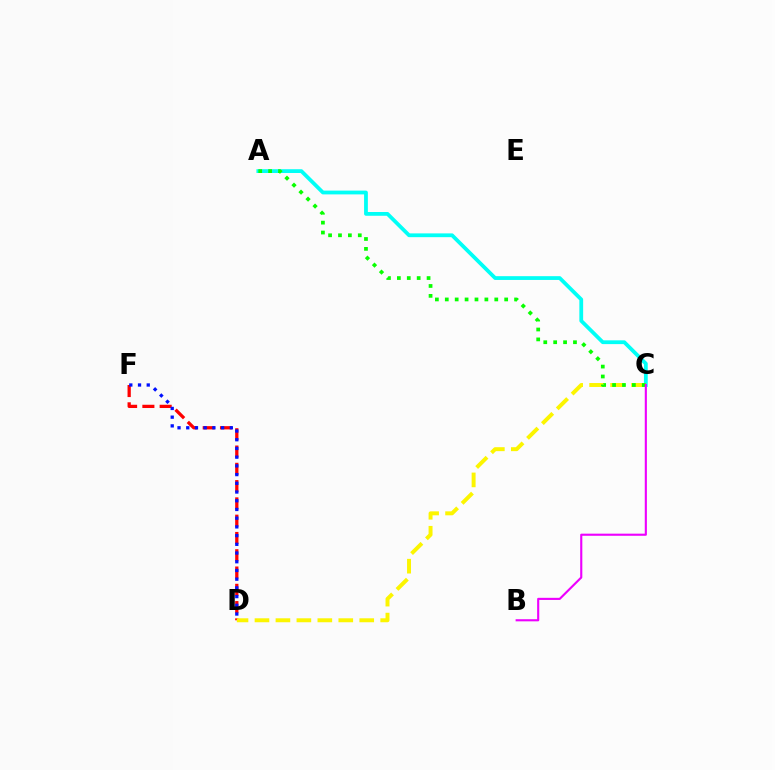{('A', 'C'): [{'color': '#00fff6', 'line_style': 'solid', 'thickness': 2.72}, {'color': '#08ff00', 'line_style': 'dotted', 'thickness': 2.69}], ('D', 'F'): [{'color': '#ff0000', 'line_style': 'dashed', 'thickness': 2.35}, {'color': '#0010ff', 'line_style': 'dotted', 'thickness': 2.37}], ('C', 'D'): [{'color': '#fcf500', 'line_style': 'dashed', 'thickness': 2.85}], ('B', 'C'): [{'color': '#ee00ff', 'line_style': 'solid', 'thickness': 1.53}]}